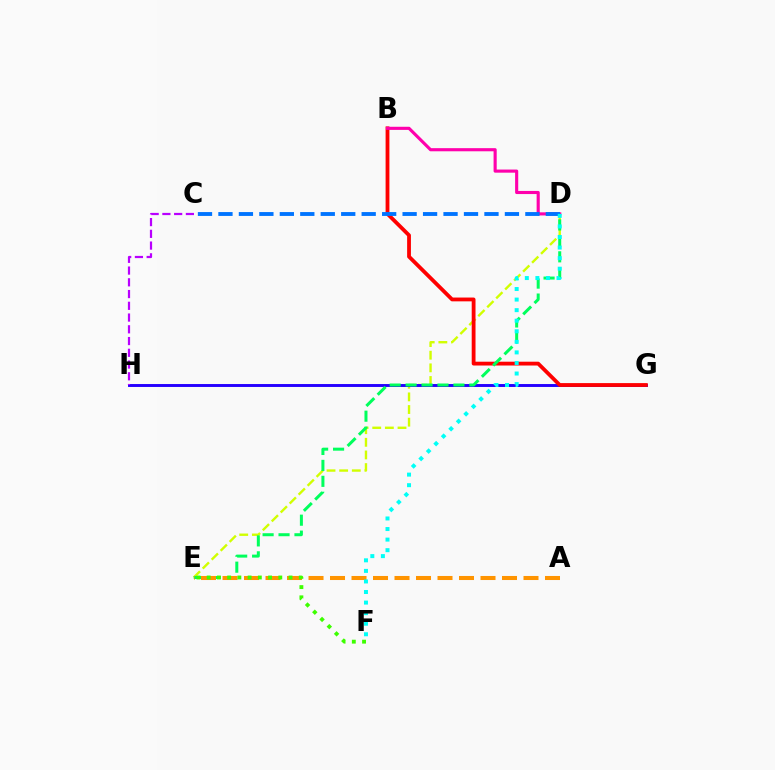{('D', 'E'): [{'color': '#d1ff00', 'line_style': 'dashed', 'thickness': 1.72}, {'color': '#00ff5c', 'line_style': 'dashed', 'thickness': 2.17}], ('G', 'H'): [{'color': '#2500ff', 'line_style': 'solid', 'thickness': 2.11}], ('C', 'H'): [{'color': '#b900ff', 'line_style': 'dashed', 'thickness': 1.6}], ('B', 'G'): [{'color': '#ff0000', 'line_style': 'solid', 'thickness': 2.74}], ('A', 'E'): [{'color': '#ff9400', 'line_style': 'dashed', 'thickness': 2.92}], ('E', 'F'): [{'color': '#3dff00', 'line_style': 'dotted', 'thickness': 2.78}], ('B', 'D'): [{'color': '#ff00ac', 'line_style': 'solid', 'thickness': 2.25}], ('C', 'D'): [{'color': '#0074ff', 'line_style': 'dashed', 'thickness': 2.78}], ('D', 'F'): [{'color': '#00fff6', 'line_style': 'dotted', 'thickness': 2.87}]}